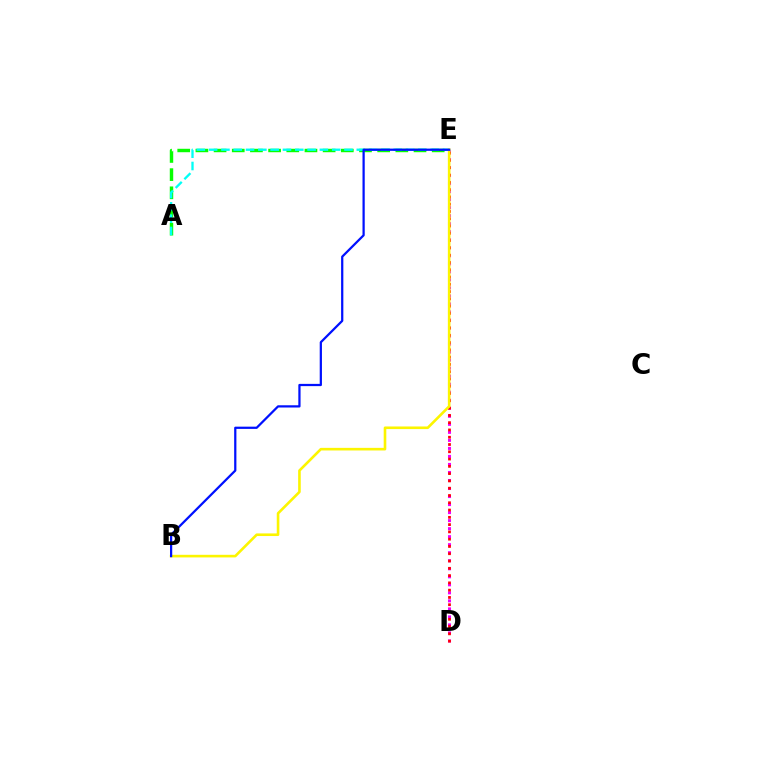{('A', 'E'): [{'color': '#08ff00', 'line_style': 'dashed', 'thickness': 2.47}, {'color': '#00fff6', 'line_style': 'dashed', 'thickness': 1.67}], ('D', 'E'): [{'color': '#ee00ff', 'line_style': 'dotted', 'thickness': 2.18}, {'color': '#ff0000', 'line_style': 'dotted', 'thickness': 1.98}], ('B', 'E'): [{'color': '#fcf500', 'line_style': 'solid', 'thickness': 1.88}, {'color': '#0010ff', 'line_style': 'solid', 'thickness': 1.61}]}